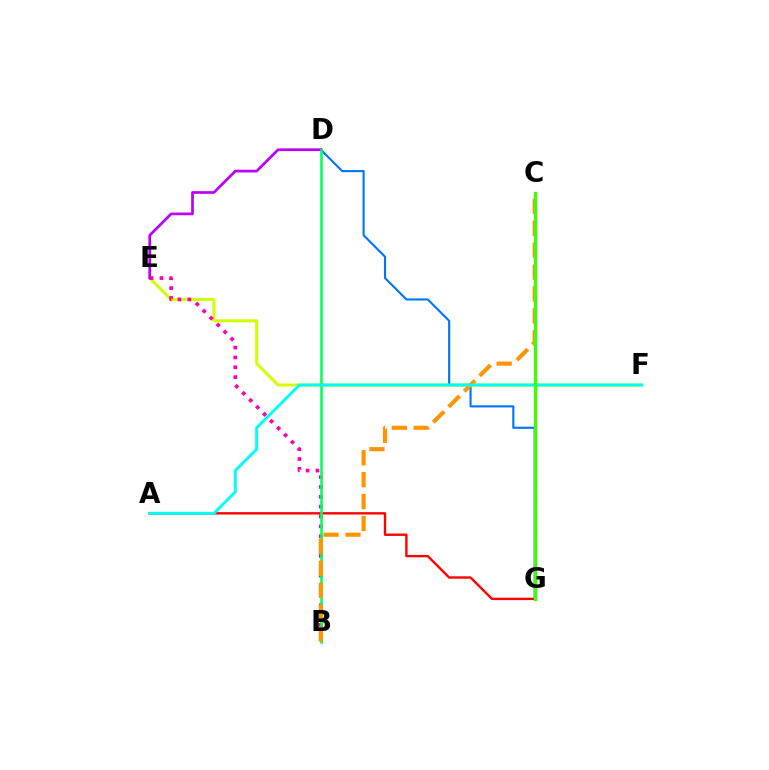{('E', 'F'): [{'color': '#d1ff00', 'line_style': 'solid', 'thickness': 2.17}], ('A', 'G'): [{'color': '#ff0000', 'line_style': 'solid', 'thickness': 1.71}], ('D', 'G'): [{'color': '#0074ff', 'line_style': 'solid', 'thickness': 1.53}], ('B', 'E'): [{'color': '#ff00ac', 'line_style': 'dotted', 'thickness': 2.68}], ('D', 'E'): [{'color': '#b900ff', 'line_style': 'solid', 'thickness': 1.96}], ('B', 'D'): [{'color': '#00ff5c', 'line_style': 'solid', 'thickness': 1.85}], ('B', 'C'): [{'color': '#ff9400', 'line_style': 'dashed', 'thickness': 2.98}], ('C', 'G'): [{'color': '#2500ff', 'line_style': 'dashed', 'thickness': 2.19}, {'color': '#3dff00', 'line_style': 'solid', 'thickness': 2.39}], ('A', 'F'): [{'color': '#00fff6', 'line_style': 'solid', 'thickness': 2.12}]}